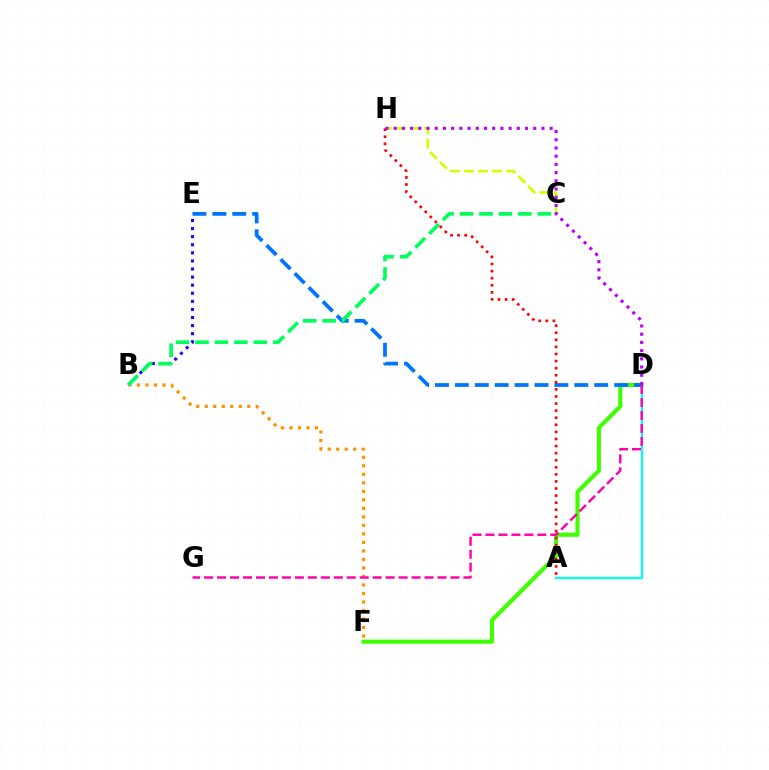{('C', 'H'): [{'color': '#d1ff00', 'line_style': 'dashed', 'thickness': 1.91}], ('B', 'F'): [{'color': '#ff9400', 'line_style': 'dotted', 'thickness': 2.31}], ('D', 'F'): [{'color': '#3dff00', 'line_style': 'solid', 'thickness': 2.96}], ('B', 'E'): [{'color': '#2500ff', 'line_style': 'dotted', 'thickness': 2.2}], ('A', 'D'): [{'color': '#00fff6', 'line_style': 'solid', 'thickness': 1.61}], ('D', 'E'): [{'color': '#0074ff', 'line_style': 'dashed', 'thickness': 2.7}], ('B', 'C'): [{'color': '#00ff5c', 'line_style': 'dashed', 'thickness': 2.64}], ('A', 'H'): [{'color': '#ff0000', 'line_style': 'dotted', 'thickness': 1.92}], ('D', 'G'): [{'color': '#ff00ac', 'line_style': 'dashed', 'thickness': 1.76}], ('D', 'H'): [{'color': '#b900ff', 'line_style': 'dotted', 'thickness': 2.23}]}